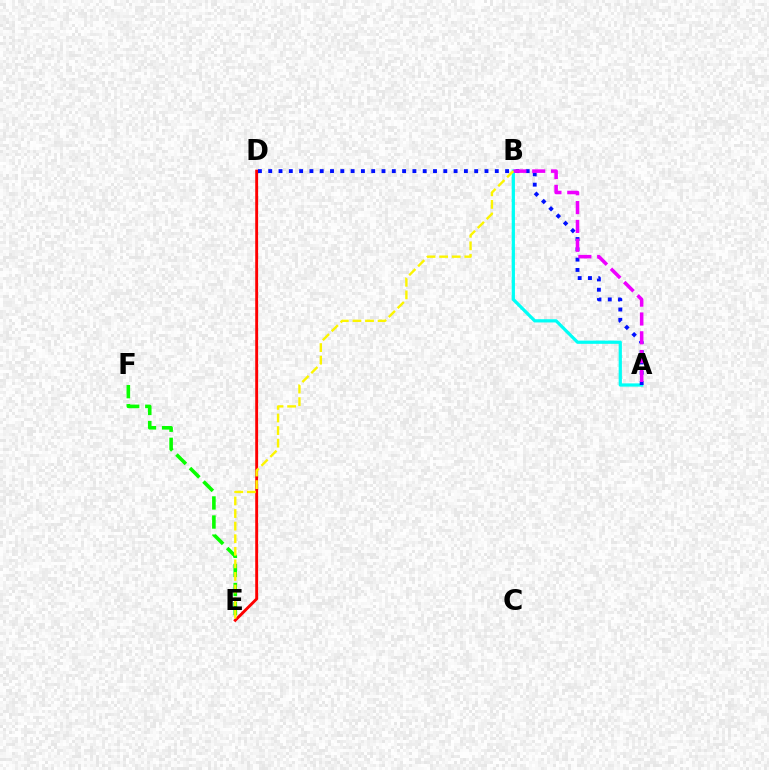{('D', 'E'): [{'color': '#ff0000', 'line_style': 'solid', 'thickness': 2.08}], ('E', 'F'): [{'color': '#08ff00', 'line_style': 'dashed', 'thickness': 2.59}], ('A', 'B'): [{'color': '#00fff6', 'line_style': 'solid', 'thickness': 2.32}, {'color': '#ee00ff', 'line_style': 'dashed', 'thickness': 2.56}], ('A', 'D'): [{'color': '#0010ff', 'line_style': 'dotted', 'thickness': 2.8}], ('B', 'E'): [{'color': '#fcf500', 'line_style': 'dashed', 'thickness': 1.71}]}